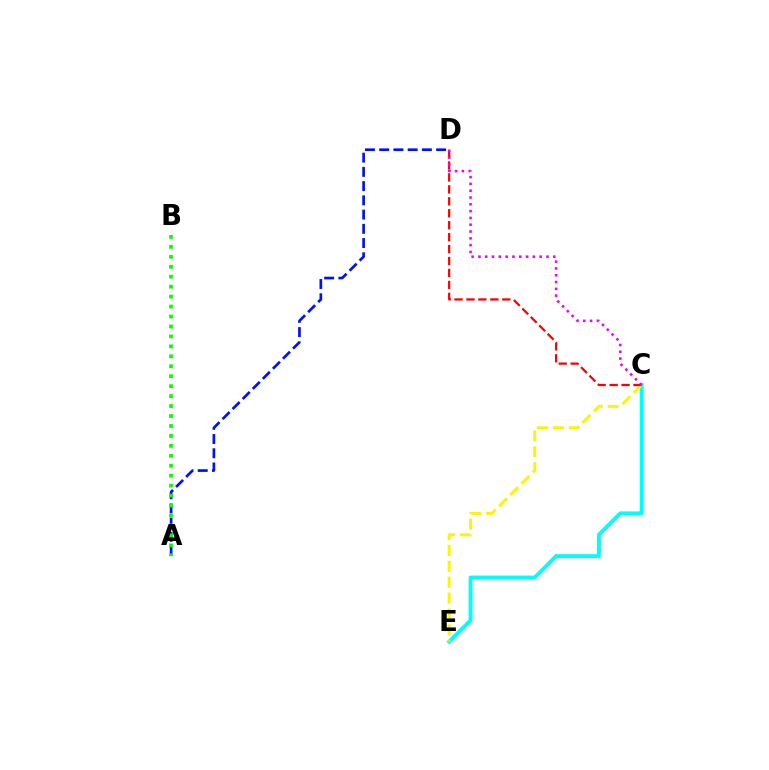{('C', 'E'): [{'color': '#00fff6', 'line_style': 'solid', 'thickness': 2.79}, {'color': '#fcf500', 'line_style': 'dashed', 'thickness': 2.16}], ('A', 'D'): [{'color': '#0010ff', 'line_style': 'dashed', 'thickness': 1.93}], ('C', 'D'): [{'color': '#ff0000', 'line_style': 'dashed', 'thickness': 1.62}, {'color': '#ee00ff', 'line_style': 'dotted', 'thickness': 1.85}], ('A', 'B'): [{'color': '#08ff00', 'line_style': 'dotted', 'thickness': 2.7}]}